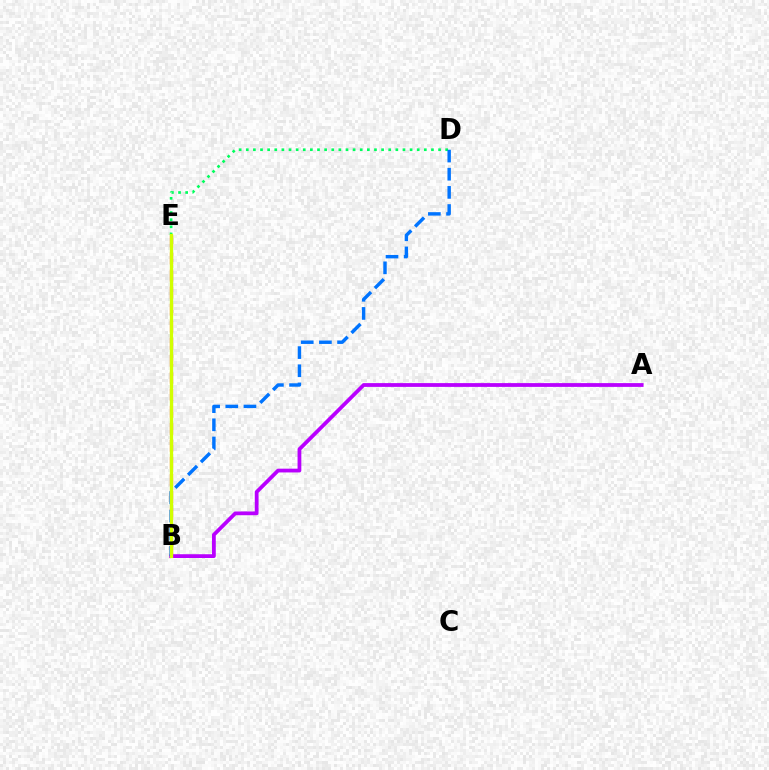{('B', 'E'): [{'color': '#ff0000', 'line_style': 'dashed', 'thickness': 2.31}, {'color': '#d1ff00', 'line_style': 'solid', 'thickness': 2.37}], ('A', 'B'): [{'color': '#b900ff', 'line_style': 'solid', 'thickness': 2.71}], ('D', 'E'): [{'color': '#00ff5c', 'line_style': 'dotted', 'thickness': 1.94}], ('B', 'D'): [{'color': '#0074ff', 'line_style': 'dashed', 'thickness': 2.47}]}